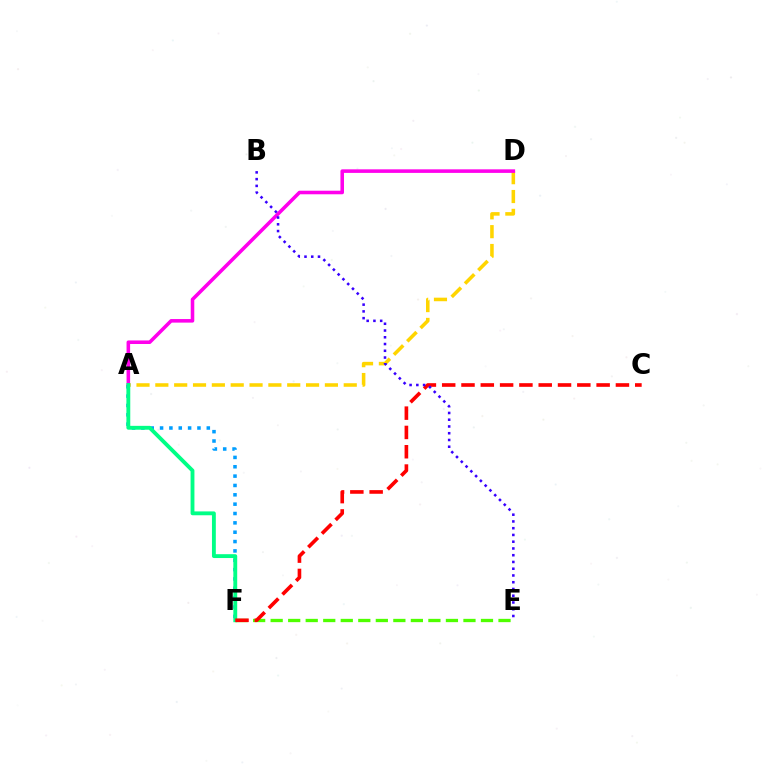{('A', 'F'): [{'color': '#009eff', 'line_style': 'dotted', 'thickness': 2.54}, {'color': '#00ff86', 'line_style': 'solid', 'thickness': 2.78}], ('A', 'D'): [{'color': '#ffd500', 'line_style': 'dashed', 'thickness': 2.56}, {'color': '#ff00ed', 'line_style': 'solid', 'thickness': 2.57}], ('E', 'F'): [{'color': '#4fff00', 'line_style': 'dashed', 'thickness': 2.38}], ('C', 'F'): [{'color': '#ff0000', 'line_style': 'dashed', 'thickness': 2.62}], ('B', 'E'): [{'color': '#3700ff', 'line_style': 'dotted', 'thickness': 1.83}]}